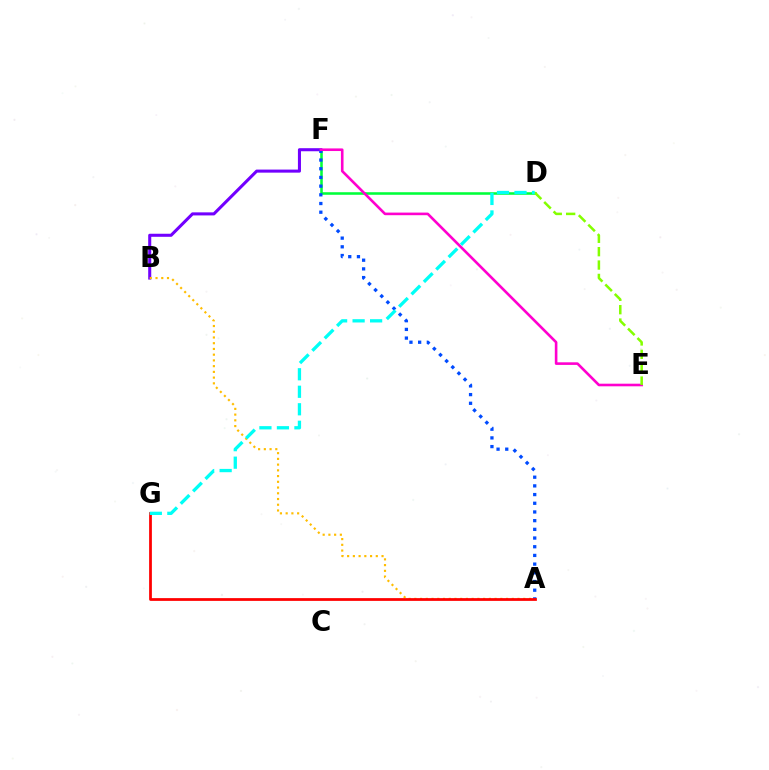{('B', 'F'): [{'color': '#7200ff', 'line_style': 'solid', 'thickness': 2.2}], ('D', 'F'): [{'color': '#00ff39', 'line_style': 'solid', 'thickness': 1.84}], ('A', 'F'): [{'color': '#004bff', 'line_style': 'dotted', 'thickness': 2.36}], ('E', 'F'): [{'color': '#ff00cf', 'line_style': 'solid', 'thickness': 1.88}], ('A', 'B'): [{'color': '#ffbd00', 'line_style': 'dotted', 'thickness': 1.56}], ('A', 'G'): [{'color': '#ff0000', 'line_style': 'solid', 'thickness': 1.99}], ('D', 'E'): [{'color': '#84ff00', 'line_style': 'dashed', 'thickness': 1.82}], ('D', 'G'): [{'color': '#00fff6', 'line_style': 'dashed', 'thickness': 2.38}]}